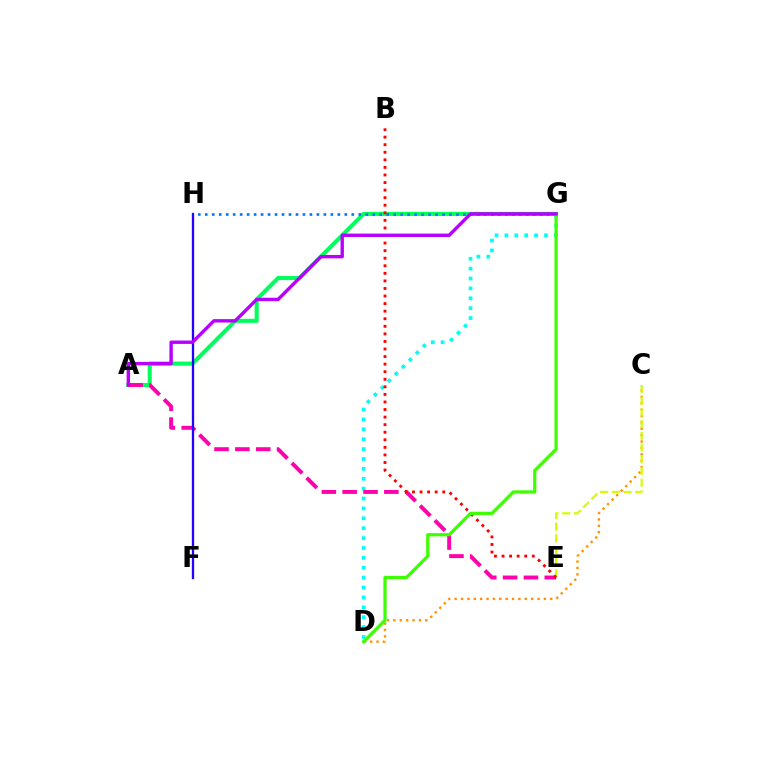{('A', 'G'): [{'color': '#00ff5c', 'line_style': 'solid', 'thickness': 2.91}, {'color': '#b900ff', 'line_style': 'solid', 'thickness': 2.44}], ('D', 'G'): [{'color': '#00fff6', 'line_style': 'dotted', 'thickness': 2.69}, {'color': '#3dff00', 'line_style': 'solid', 'thickness': 2.32}], ('C', 'D'): [{'color': '#ff9400', 'line_style': 'dotted', 'thickness': 1.73}], ('A', 'E'): [{'color': '#ff00ac', 'line_style': 'dashed', 'thickness': 2.83}], ('G', 'H'): [{'color': '#0074ff', 'line_style': 'dotted', 'thickness': 1.9}], ('C', 'E'): [{'color': '#d1ff00', 'line_style': 'dashed', 'thickness': 1.59}], ('F', 'H'): [{'color': '#2500ff', 'line_style': 'solid', 'thickness': 1.65}], ('B', 'E'): [{'color': '#ff0000', 'line_style': 'dotted', 'thickness': 2.06}]}